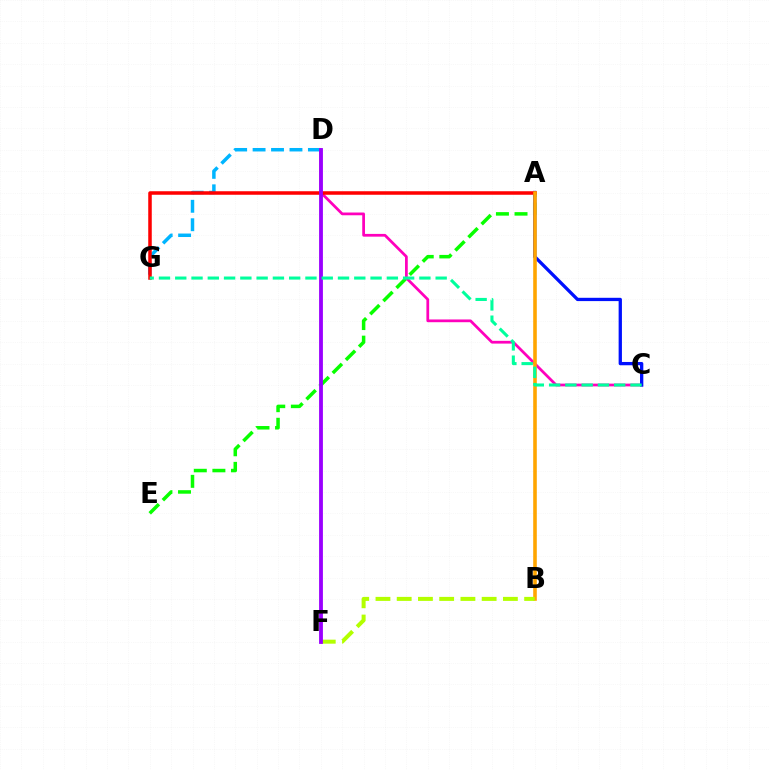{('A', 'E'): [{'color': '#08ff00', 'line_style': 'dashed', 'thickness': 2.52}], ('D', 'G'): [{'color': '#00b5ff', 'line_style': 'dashed', 'thickness': 2.5}], ('C', 'D'): [{'color': '#ff00bd', 'line_style': 'solid', 'thickness': 1.98}], ('A', 'C'): [{'color': '#0010ff', 'line_style': 'solid', 'thickness': 2.37}], ('A', 'G'): [{'color': '#ff0000', 'line_style': 'solid', 'thickness': 2.54}], ('A', 'B'): [{'color': '#ffa500', 'line_style': 'solid', 'thickness': 2.59}], ('B', 'F'): [{'color': '#b3ff00', 'line_style': 'dashed', 'thickness': 2.89}], ('D', 'F'): [{'color': '#9b00ff', 'line_style': 'solid', 'thickness': 2.75}], ('C', 'G'): [{'color': '#00ff9d', 'line_style': 'dashed', 'thickness': 2.21}]}